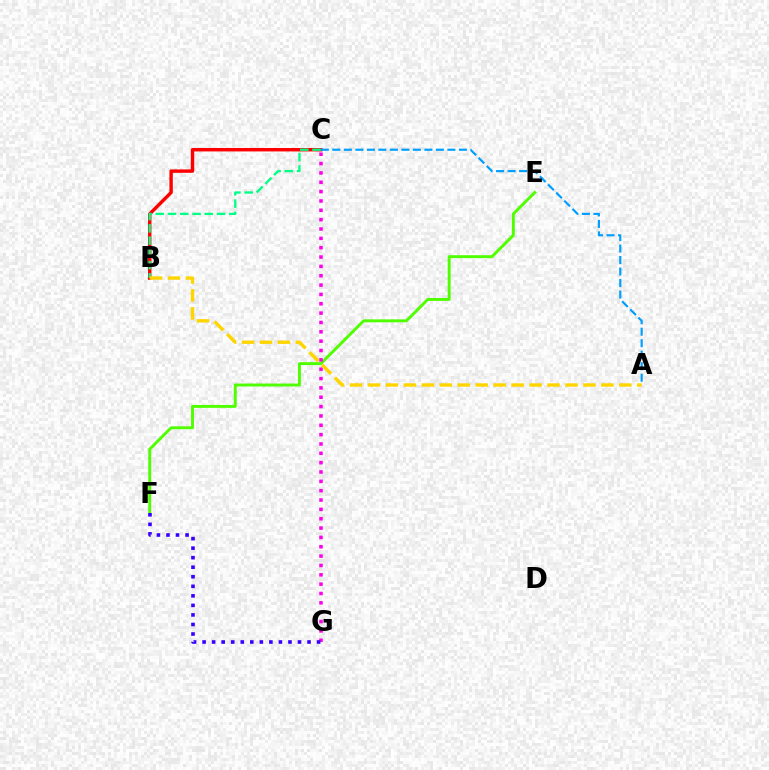{('B', 'C'): [{'color': '#ff0000', 'line_style': 'solid', 'thickness': 2.46}, {'color': '#00ff86', 'line_style': 'dashed', 'thickness': 1.67}], ('E', 'F'): [{'color': '#4fff00', 'line_style': 'solid', 'thickness': 2.1}], ('C', 'G'): [{'color': '#ff00ed', 'line_style': 'dotted', 'thickness': 2.54}], ('A', 'C'): [{'color': '#009eff', 'line_style': 'dashed', 'thickness': 1.56}], ('F', 'G'): [{'color': '#3700ff', 'line_style': 'dotted', 'thickness': 2.59}], ('A', 'B'): [{'color': '#ffd500', 'line_style': 'dashed', 'thickness': 2.44}]}